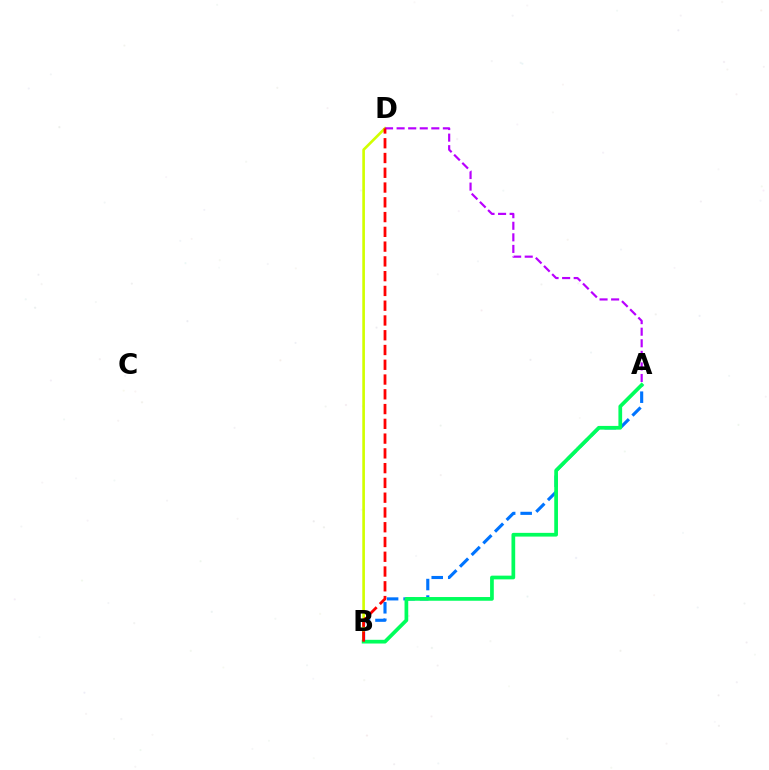{('A', 'B'): [{'color': '#0074ff', 'line_style': 'dashed', 'thickness': 2.24}, {'color': '#00ff5c', 'line_style': 'solid', 'thickness': 2.68}], ('B', 'D'): [{'color': '#d1ff00', 'line_style': 'solid', 'thickness': 1.91}, {'color': '#ff0000', 'line_style': 'dashed', 'thickness': 2.01}], ('A', 'D'): [{'color': '#b900ff', 'line_style': 'dashed', 'thickness': 1.57}]}